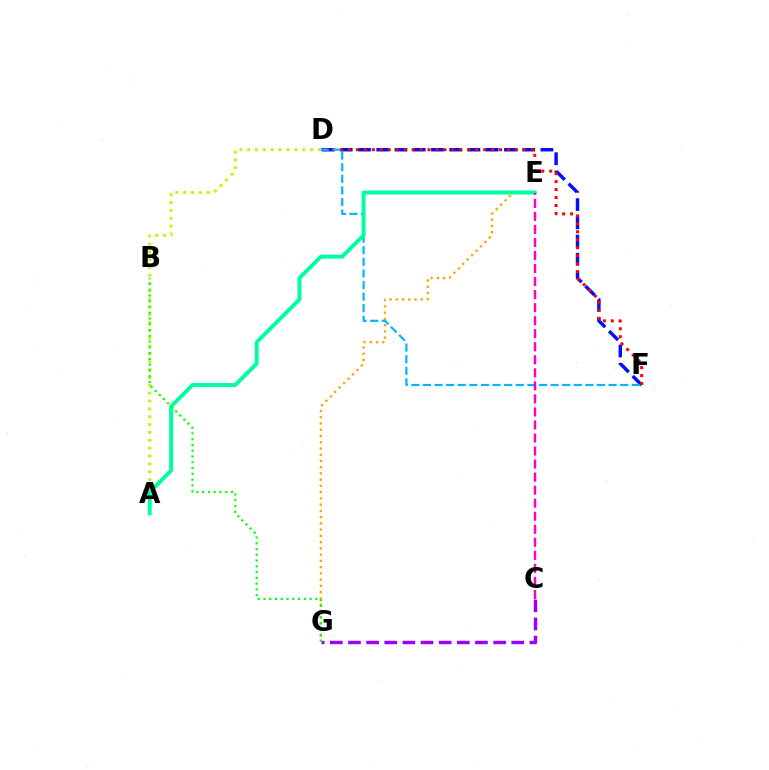{('D', 'F'): [{'color': '#0010ff', 'line_style': 'dashed', 'thickness': 2.48}, {'color': '#ff0000', 'line_style': 'dotted', 'thickness': 2.16}, {'color': '#00b5ff', 'line_style': 'dashed', 'thickness': 1.58}], ('A', 'D'): [{'color': '#b3ff00', 'line_style': 'dotted', 'thickness': 2.13}], ('C', 'G'): [{'color': '#9b00ff', 'line_style': 'dashed', 'thickness': 2.46}], ('E', 'G'): [{'color': '#ffa500', 'line_style': 'dotted', 'thickness': 1.7}], ('A', 'E'): [{'color': '#00ff9d', 'line_style': 'solid', 'thickness': 2.83}], ('C', 'E'): [{'color': '#ff00bd', 'line_style': 'dashed', 'thickness': 1.77}], ('B', 'G'): [{'color': '#08ff00', 'line_style': 'dotted', 'thickness': 1.57}]}